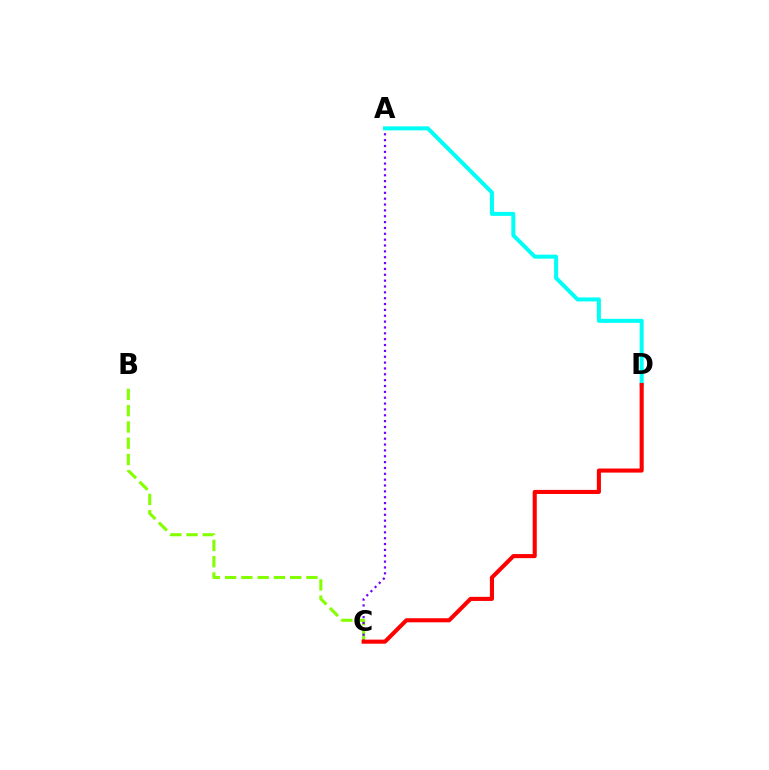{('B', 'C'): [{'color': '#84ff00', 'line_style': 'dashed', 'thickness': 2.21}], ('A', 'C'): [{'color': '#7200ff', 'line_style': 'dotted', 'thickness': 1.59}], ('A', 'D'): [{'color': '#00fff6', 'line_style': 'solid', 'thickness': 2.89}], ('C', 'D'): [{'color': '#ff0000', 'line_style': 'solid', 'thickness': 2.94}]}